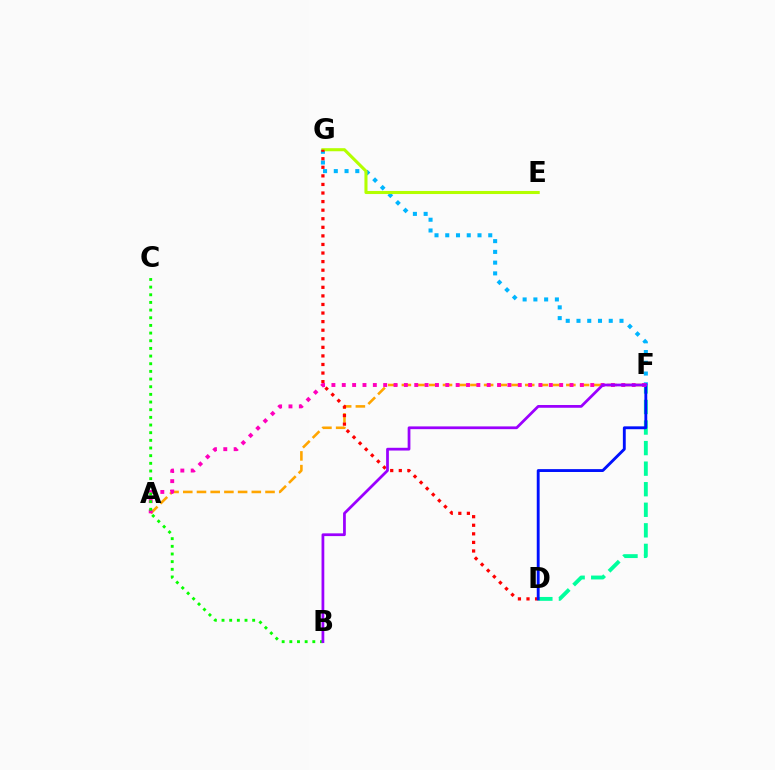{('D', 'F'): [{'color': '#00ff9d', 'line_style': 'dashed', 'thickness': 2.79}, {'color': '#0010ff', 'line_style': 'solid', 'thickness': 2.07}], ('F', 'G'): [{'color': '#00b5ff', 'line_style': 'dotted', 'thickness': 2.92}], ('A', 'F'): [{'color': '#ffa500', 'line_style': 'dashed', 'thickness': 1.86}, {'color': '#ff00bd', 'line_style': 'dotted', 'thickness': 2.81}], ('E', 'G'): [{'color': '#b3ff00', 'line_style': 'solid', 'thickness': 2.21}], ('D', 'G'): [{'color': '#ff0000', 'line_style': 'dotted', 'thickness': 2.33}], ('B', 'C'): [{'color': '#08ff00', 'line_style': 'dotted', 'thickness': 2.08}], ('B', 'F'): [{'color': '#9b00ff', 'line_style': 'solid', 'thickness': 1.98}]}